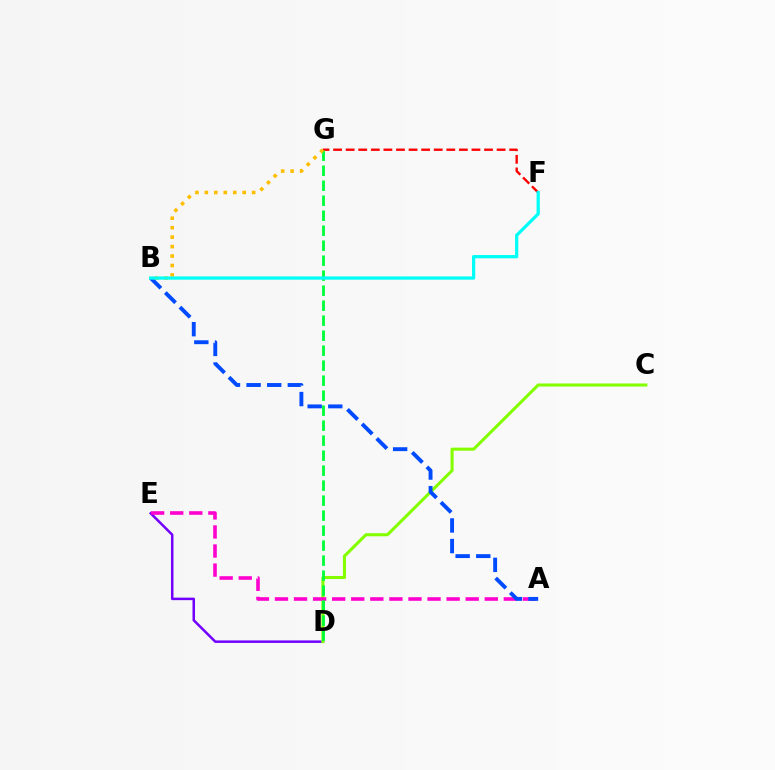{('D', 'E'): [{'color': '#7200ff', 'line_style': 'solid', 'thickness': 1.81}], ('F', 'G'): [{'color': '#ff0000', 'line_style': 'dashed', 'thickness': 1.71}], ('C', 'D'): [{'color': '#84ff00', 'line_style': 'solid', 'thickness': 2.21}], ('A', 'E'): [{'color': '#ff00cf', 'line_style': 'dashed', 'thickness': 2.59}], ('D', 'G'): [{'color': '#00ff39', 'line_style': 'dashed', 'thickness': 2.04}], ('B', 'G'): [{'color': '#ffbd00', 'line_style': 'dotted', 'thickness': 2.57}], ('A', 'B'): [{'color': '#004bff', 'line_style': 'dashed', 'thickness': 2.8}], ('B', 'F'): [{'color': '#00fff6', 'line_style': 'solid', 'thickness': 2.34}]}